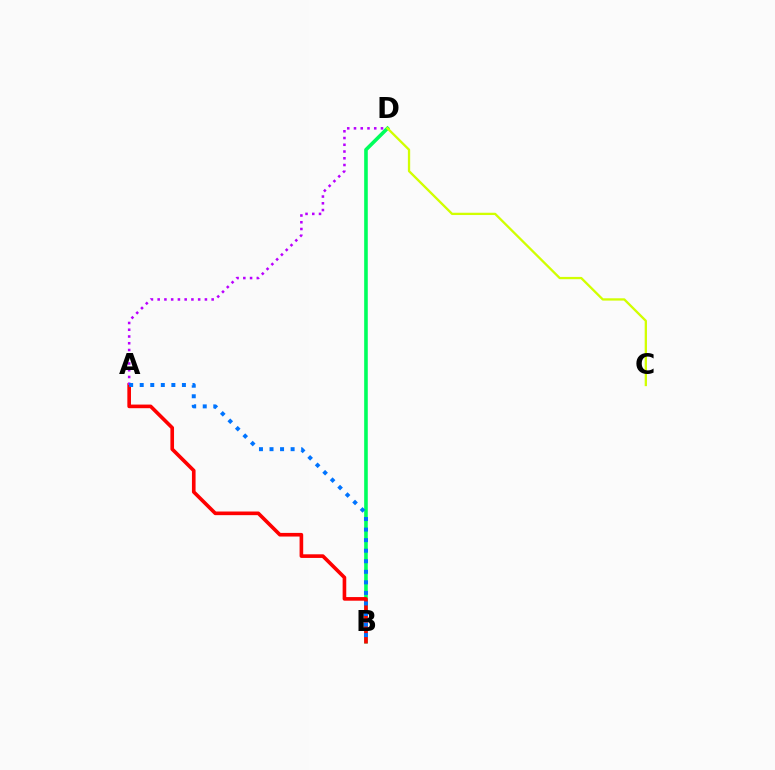{('B', 'D'): [{'color': '#00ff5c', 'line_style': 'solid', 'thickness': 2.6}], ('A', 'B'): [{'color': '#ff0000', 'line_style': 'solid', 'thickness': 2.62}, {'color': '#0074ff', 'line_style': 'dotted', 'thickness': 2.87}], ('A', 'D'): [{'color': '#b900ff', 'line_style': 'dotted', 'thickness': 1.83}], ('C', 'D'): [{'color': '#d1ff00', 'line_style': 'solid', 'thickness': 1.66}]}